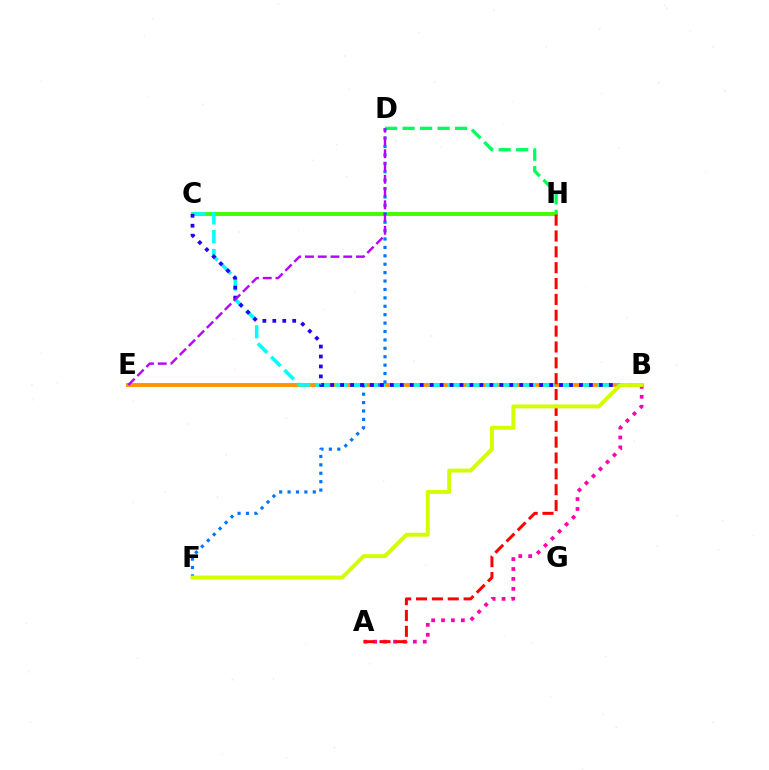{('D', 'H'): [{'color': '#00ff5c', 'line_style': 'dashed', 'thickness': 2.38}], ('C', 'H'): [{'color': '#3dff00', 'line_style': 'solid', 'thickness': 2.79}], ('B', 'E'): [{'color': '#ff9400', 'line_style': 'solid', 'thickness': 2.8}], ('B', 'C'): [{'color': '#00fff6', 'line_style': 'dashed', 'thickness': 2.55}, {'color': '#2500ff', 'line_style': 'dotted', 'thickness': 2.7}], ('A', 'B'): [{'color': '#ff00ac', 'line_style': 'dotted', 'thickness': 2.69}], ('A', 'H'): [{'color': '#ff0000', 'line_style': 'dashed', 'thickness': 2.15}], ('D', 'F'): [{'color': '#0074ff', 'line_style': 'dotted', 'thickness': 2.28}], ('B', 'F'): [{'color': '#d1ff00', 'line_style': 'solid', 'thickness': 2.81}], ('D', 'E'): [{'color': '#b900ff', 'line_style': 'dashed', 'thickness': 1.73}]}